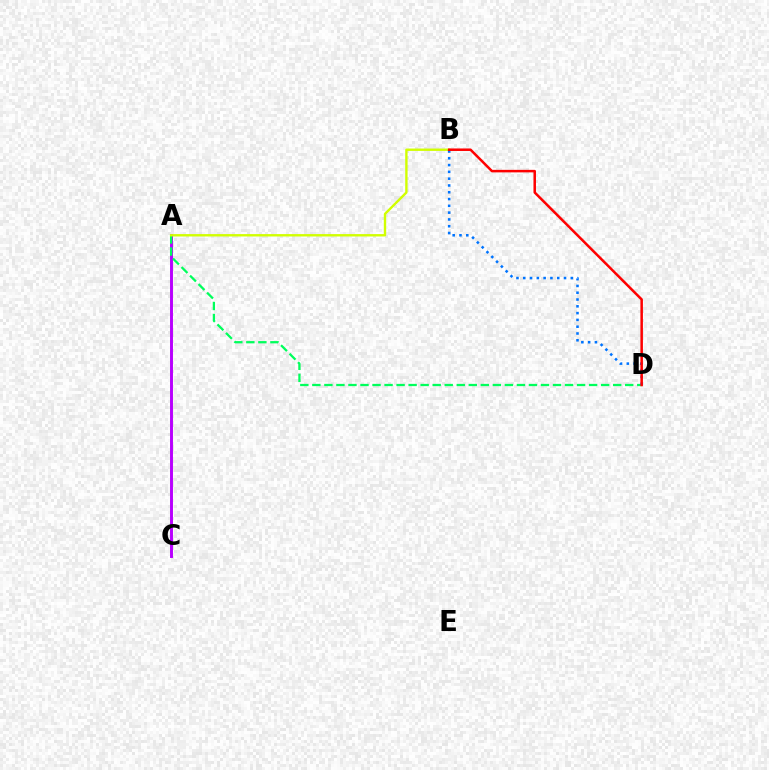{('A', 'C'): [{'color': '#b900ff', 'line_style': 'solid', 'thickness': 2.11}], ('A', 'D'): [{'color': '#00ff5c', 'line_style': 'dashed', 'thickness': 1.63}], ('A', 'B'): [{'color': '#d1ff00', 'line_style': 'solid', 'thickness': 1.71}], ('B', 'D'): [{'color': '#0074ff', 'line_style': 'dotted', 'thickness': 1.85}, {'color': '#ff0000', 'line_style': 'solid', 'thickness': 1.81}]}